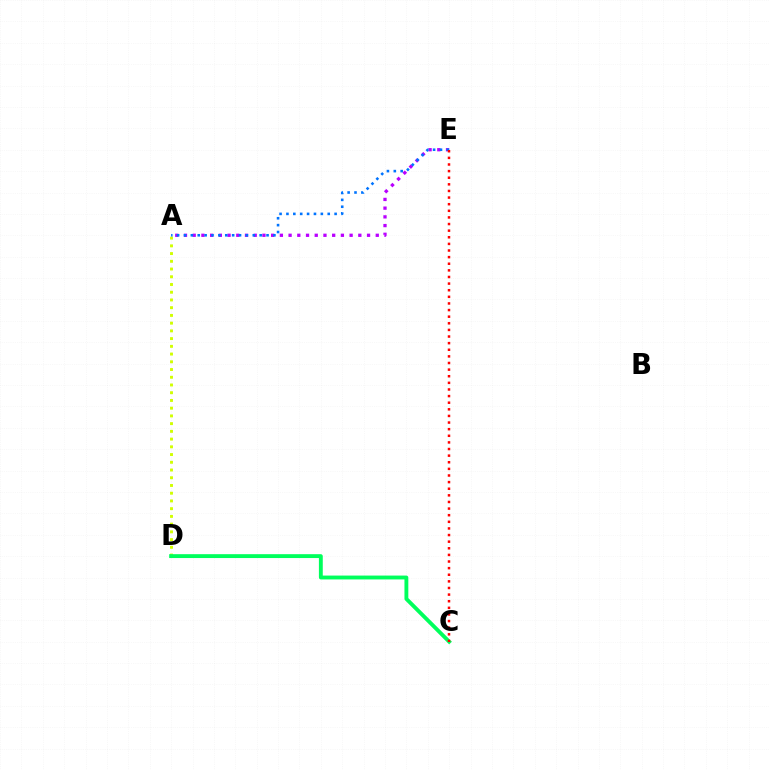{('A', 'D'): [{'color': '#d1ff00', 'line_style': 'dotted', 'thickness': 2.1}], ('C', 'D'): [{'color': '#00ff5c', 'line_style': 'solid', 'thickness': 2.79}], ('A', 'E'): [{'color': '#b900ff', 'line_style': 'dotted', 'thickness': 2.37}, {'color': '#0074ff', 'line_style': 'dotted', 'thickness': 1.87}], ('C', 'E'): [{'color': '#ff0000', 'line_style': 'dotted', 'thickness': 1.8}]}